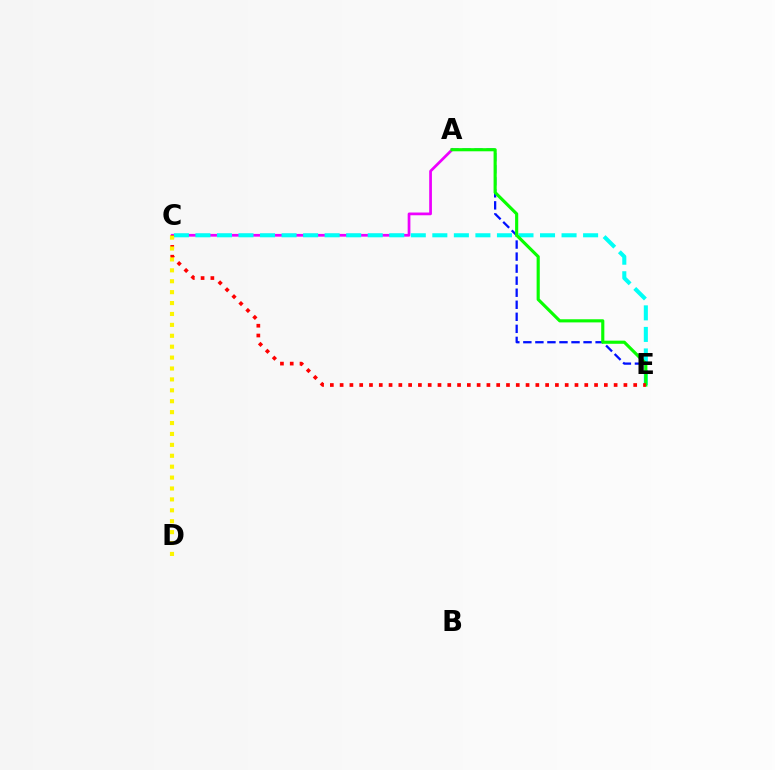{('A', 'C'): [{'color': '#ee00ff', 'line_style': 'solid', 'thickness': 1.97}], ('C', 'E'): [{'color': '#00fff6', 'line_style': 'dashed', 'thickness': 2.93}, {'color': '#ff0000', 'line_style': 'dotted', 'thickness': 2.66}], ('A', 'E'): [{'color': '#0010ff', 'line_style': 'dashed', 'thickness': 1.64}, {'color': '#08ff00', 'line_style': 'solid', 'thickness': 2.26}], ('C', 'D'): [{'color': '#fcf500', 'line_style': 'dotted', 'thickness': 2.96}]}